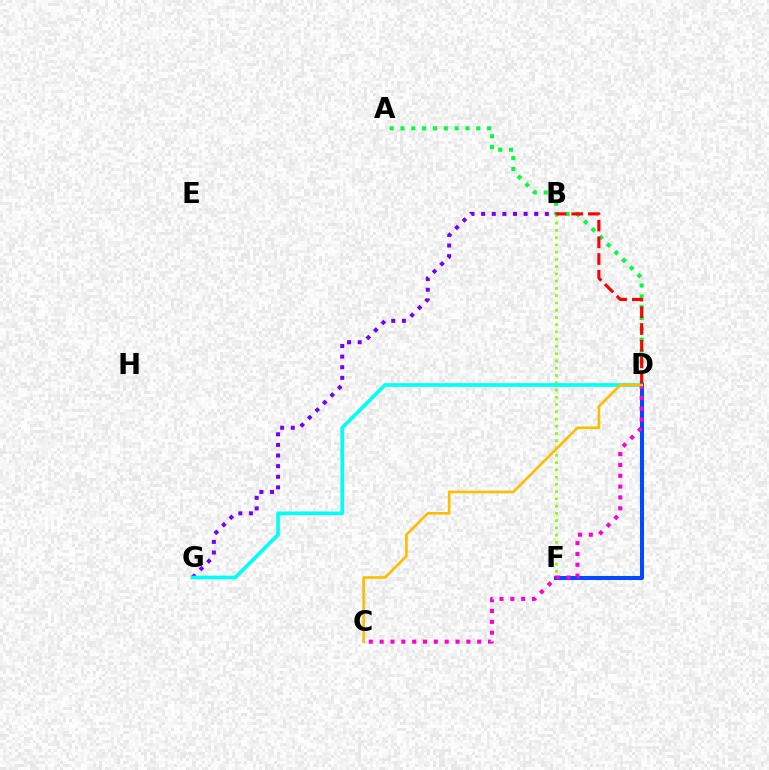{('A', 'D'): [{'color': '#00ff39', 'line_style': 'dotted', 'thickness': 2.94}], ('B', 'G'): [{'color': '#7200ff', 'line_style': 'dotted', 'thickness': 2.88}], ('B', 'F'): [{'color': '#84ff00', 'line_style': 'dotted', 'thickness': 1.97}], ('B', 'D'): [{'color': '#ff0000', 'line_style': 'dashed', 'thickness': 2.27}], ('D', 'G'): [{'color': '#00fff6', 'line_style': 'solid', 'thickness': 2.61}], ('D', 'F'): [{'color': '#004bff', 'line_style': 'solid', 'thickness': 2.9}], ('C', 'D'): [{'color': '#ff00cf', 'line_style': 'dotted', 'thickness': 2.95}, {'color': '#ffbd00', 'line_style': 'solid', 'thickness': 1.9}]}